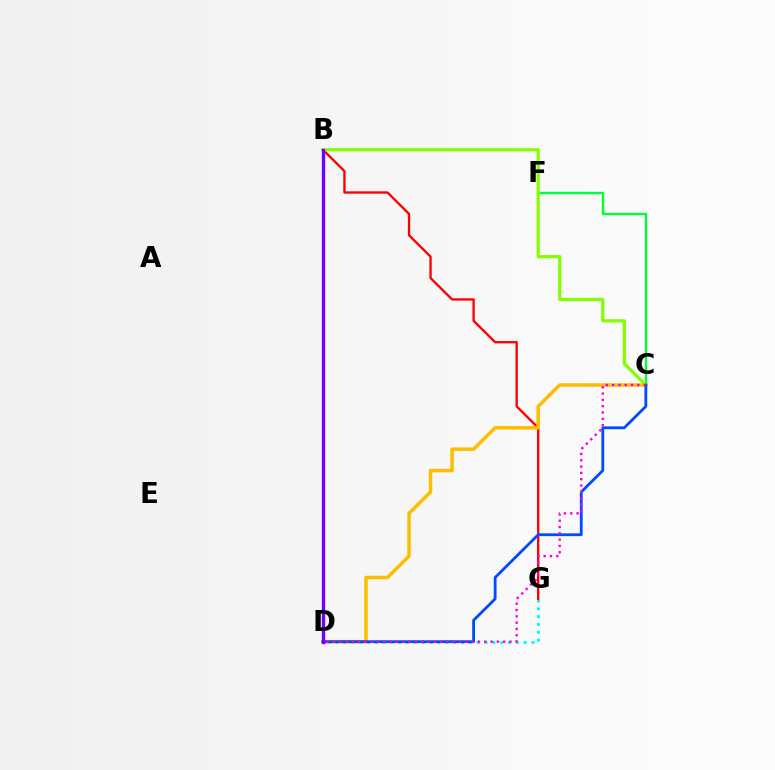{('D', 'G'): [{'color': '#00fff6', 'line_style': 'dotted', 'thickness': 2.13}], ('B', 'G'): [{'color': '#ff0000', 'line_style': 'solid', 'thickness': 1.69}], ('C', 'D'): [{'color': '#ffbd00', 'line_style': 'solid', 'thickness': 2.52}, {'color': '#004bff', 'line_style': 'solid', 'thickness': 2.02}, {'color': '#ff00cf', 'line_style': 'dotted', 'thickness': 1.71}], ('C', 'F'): [{'color': '#00ff39', 'line_style': 'solid', 'thickness': 1.71}], ('B', 'C'): [{'color': '#84ff00', 'line_style': 'solid', 'thickness': 2.31}], ('B', 'D'): [{'color': '#7200ff', 'line_style': 'solid', 'thickness': 2.41}]}